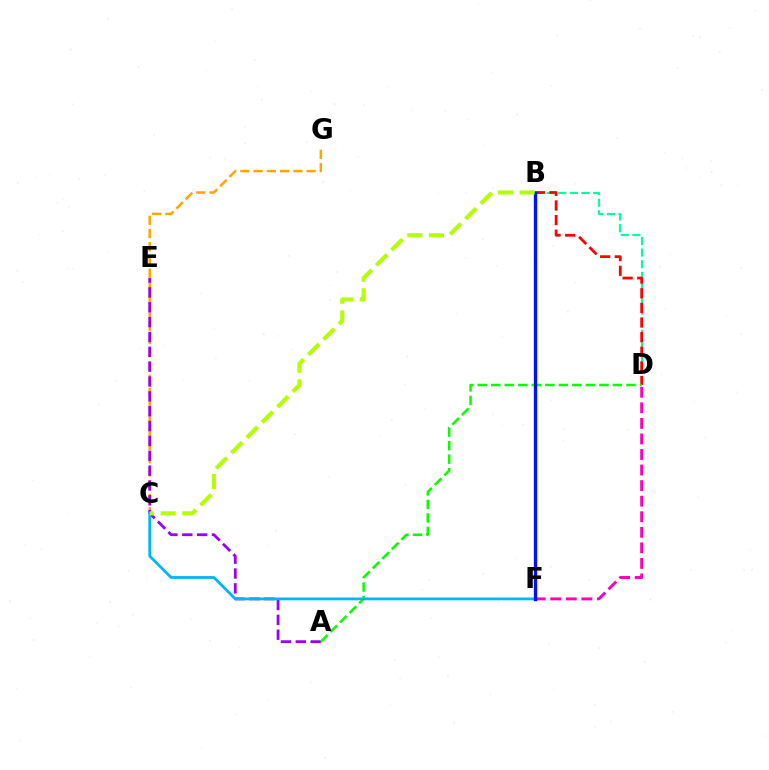{('C', 'G'): [{'color': '#ffa500', 'line_style': 'dashed', 'thickness': 1.8}], ('B', 'D'): [{'color': '#00ff9d', 'line_style': 'dashed', 'thickness': 1.58}, {'color': '#ff0000', 'line_style': 'dashed', 'thickness': 1.99}], ('A', 'E'): [{'color': '#9b00ff', 'line_style': 'dashed', 'thickness': 2.02}], ('A', 'D'): [{'color': '#08ff00', 'line_style': 'dashed', 'thickness': 1.84}], ('D', 'F'): [{'color': '#ff00bd', 'line_style': 'dashed', 'thickness': 2.11}], ('C', 'F'): [{'color': '#00b5ff', 'line_style': 'solid', 'thickness': 2.01}], ('B', 'F'): [{'color': '#0010ff', 'line_style': 'solid', 'thickness': 2.39}], ('B', 'C'): [{'color': '#b3ff00', 'line_style': 'dashed', 'thickness': 2.95}]}